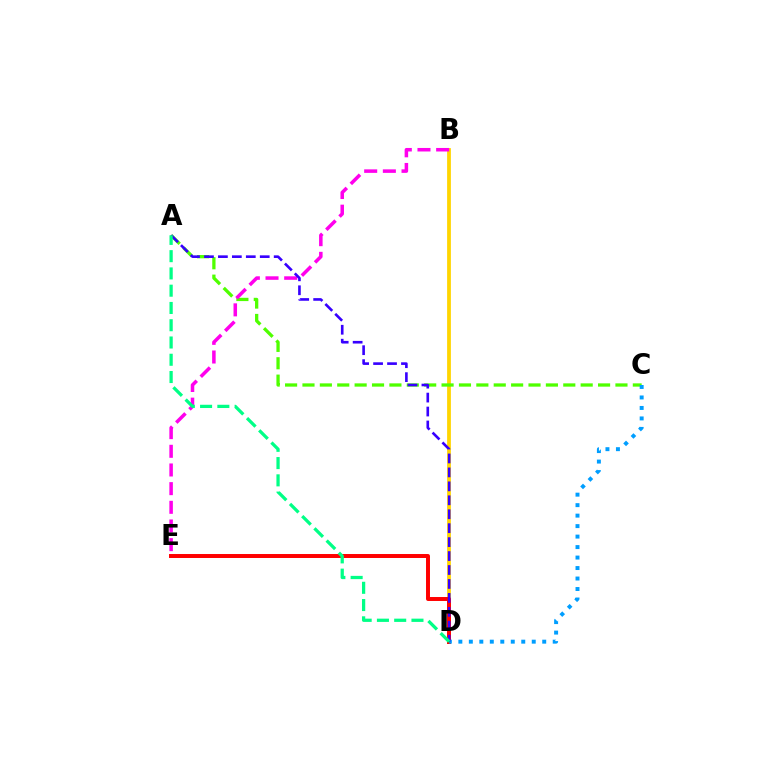{('B', 'D'): [{'color': '#ffd500', 'line_style': 'solid', 'thickness': 2.72}], ('A', 'C'): [{'color': '#4fff00', 'line_style': 'dashed', 'thickness': 2.36}], ('D', 'E'): [{'color': '#ff0000', 'line_style': 'solid', 'thickness': 2.85}], ('B', 'E'): [{'color': '#ff00ed', 'line_style': 'dashed', 'thickness': 2.54}], ('C', 'D'): [{'color': '#009eff', 'line_style': 'dotted', 'thickness': 2.85}], ('A', 'D'): [{'color': '#3700ff', 'line_style': 'dashed', 'thickness': 1.89}, {'color': '#00ff86', 'line_style': 'dashed', 'thickness': 2.35}]}